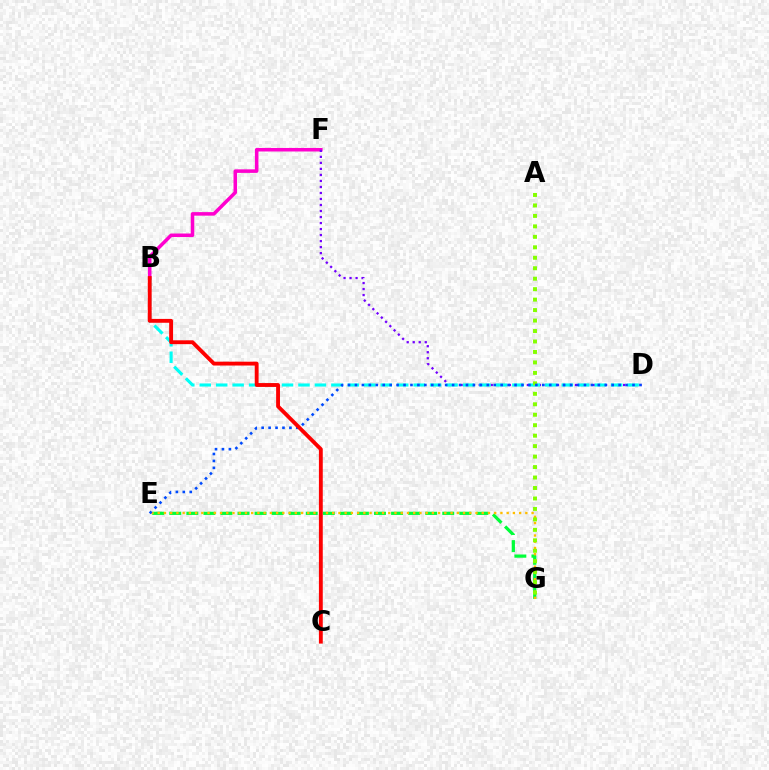{('B', 'F'): [{'color': '#ff00cf', 'line_style': 'solid', 'thickness': 2.54}], ('D', 'F'): [{'color': '#7200ff', 'line_style': 'dotted', 'thickness': 1.63}], ('B', 'D'): [{'color': '#00fff6', 'line_style': 'dashed', 'thickness': 2.24}], ('E', 'G'): [{'color': '#00ff39', 'line_style': 'dashed', 'thickness': 2.32}, {'color': '#ffbd00', 'line_style': 'dotted', 'thickness': 1.69}], ('A', 'G'): [{'color': '#84ff00', 'line_style': 'dotted', 'thickness': 2.84}], ('D', 'E'): [{'color': '#004bff', 'line_style': 'dotted', 'thickness': 1.89}], ('B', 'C'): [{'color': '#ff0000', 'line_style': 'solid', 'thickness': 2.77}]}